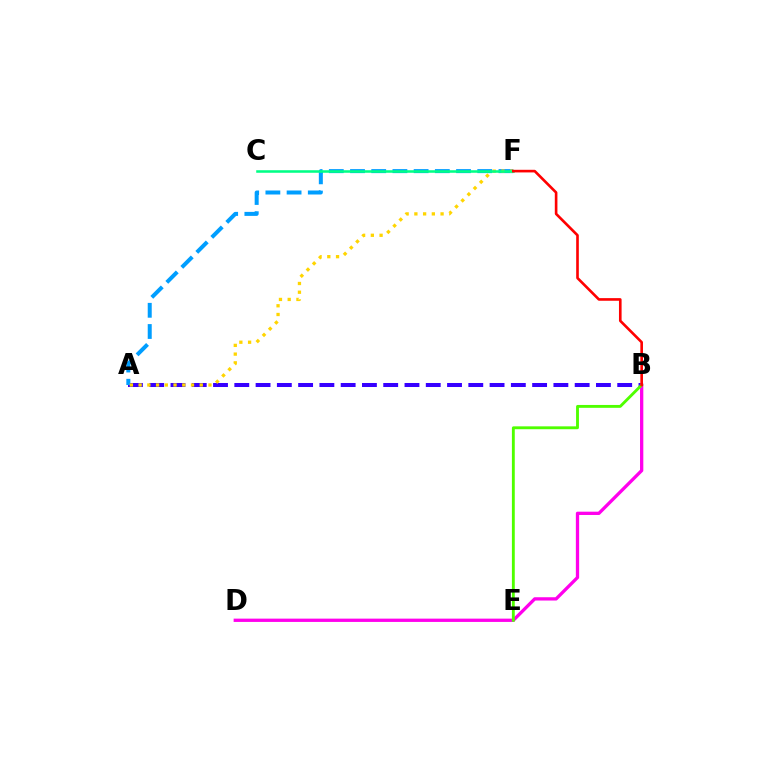{('A', 'B'): [{'color': '#3700ff', 'line_style': 'dashed', 'thickness': 2.89}], ('A', 'F'): [{'color': '#009eff', 'line_style': 'dashed', 'thickness': 2.88}, {'color': '#ffd500', 'line_style': 'dotted', 'thickness': 2.37}], ('B', 'D'): [{'color': '#ff00ed', 'line_style': 'solid', 'thickness': 2.37}], ('B', 'E'): [{'color': '#4fff00', 'line_style': 'solid', 'thickness': 2.06}], ('C', 'F'): [{'color': '#00ff86', 'line_style': 'solid', 'thickness': 1.83}], ('B', 'F'): [{'color': '#ff0000', 'line_style': 'solid', 'thickness': 1.89}]}